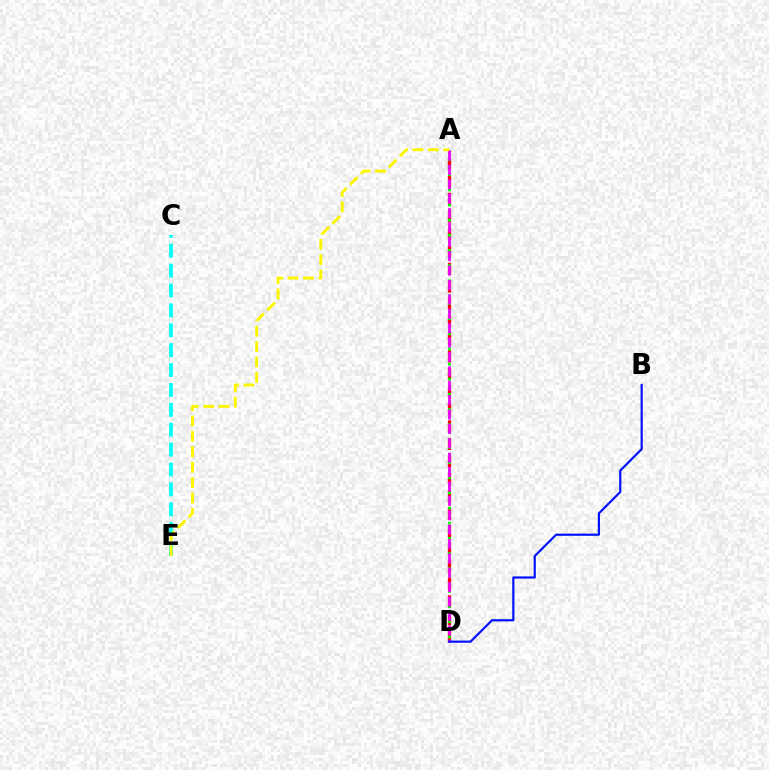{('A', 'D'): [{'color': '#ff0000', 'line_style': 'dashed', 'thickness': 2.38}, {'color': '#08ff00', 'line_style': 'dotted', 'thickness': 2.06}, {'color': '#ee00ff', 'line_style': 'dashed', 'thickness': 1.95}], ('C', 'E'): [{'color': '#00fff6', 'line_style': 'dashed', 'thickness': 2.7}], ('A', 'E'): [{'color': '#fcf500', 'line_style': 'dashed', 'thickness': 2.09}], ('B', 'D'): [{'color': '#0010ff', 'line_style': 'solid', 'thickness': 1.56}]}